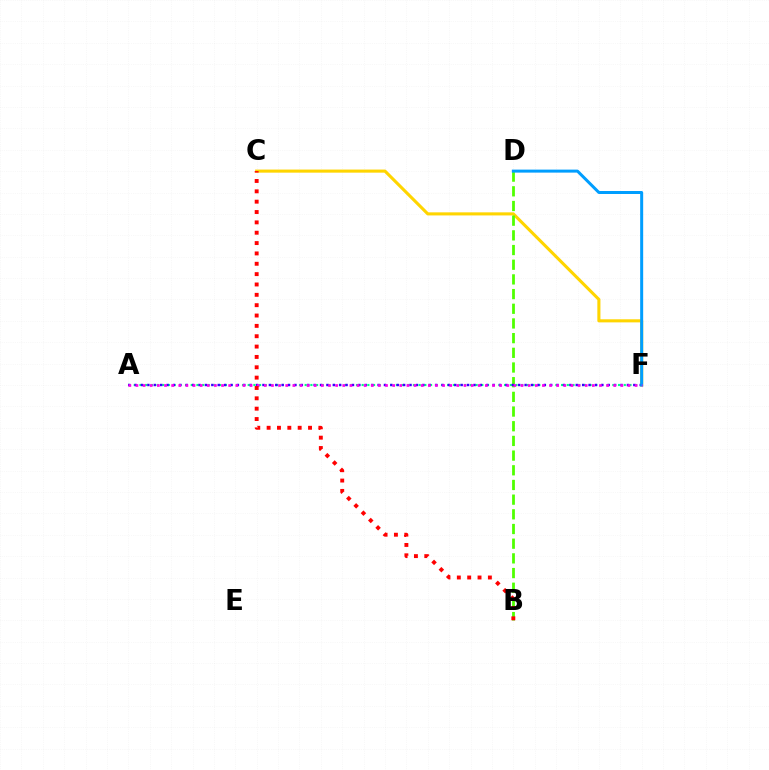{('A', 'F'): [{'color': '#00ff86', 'line_style': 'dotted', 'thickness': 1.55}, {'color': '#3700ff', 'line_style': 'dotted', 'thickness': 1.74}, {'color': '#ff00ed', 'line_style': 'dotted', 'thickness': 1.94}], ('C', 'F'): [{'color': '#ffd500', 'line_style': 'solid', 'thickness': 2.22}], ('B', 'D'): [{'color': '#4fff00', 'line_style': 'dashed', 'thickness': 1.99}], ('D', 'F'): [{'color': '#009eff', 'line_style': 'solid', 'thickness': 2.16}], ('B', 'C'): [{'color': '#ff0000', 'line_style': 'dotted', 'thickness': 2.81}]}